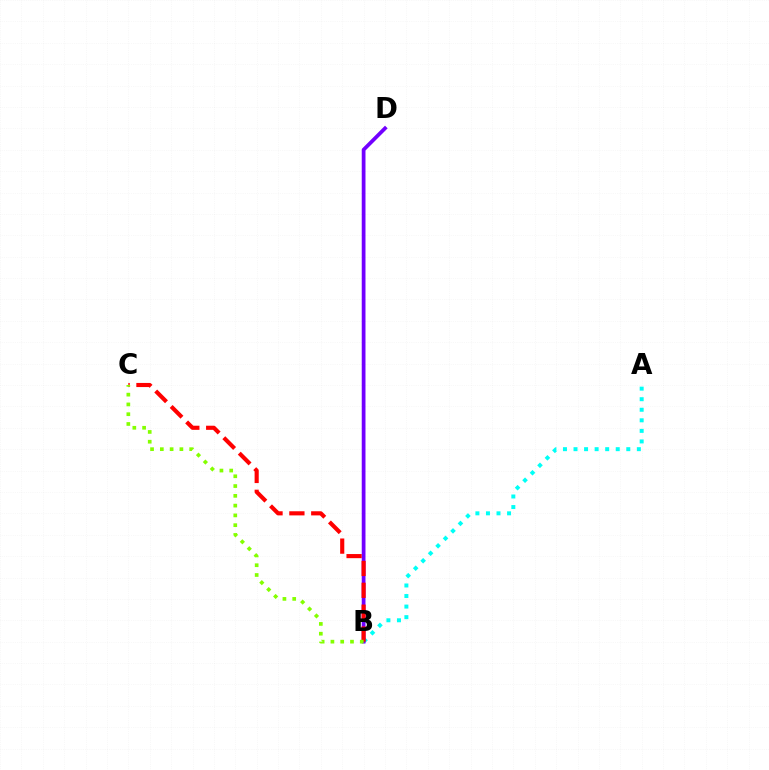{('A', 'B'): [{'color': '#00fff6', 'line_style': 'dotted', 'thickness': 2.87}], ('B', 'D'): [{'color': '#7200ff', 'line_style': 'solid', 'thickness': 2.7}], ('B', 'C'): [{'color': '#ff0000', 'line_style': 'dashed', 'thickness': 2.97}, {'color': '#84ff00', 'line_style': 'dotted', 'thickness': 2.66}]}